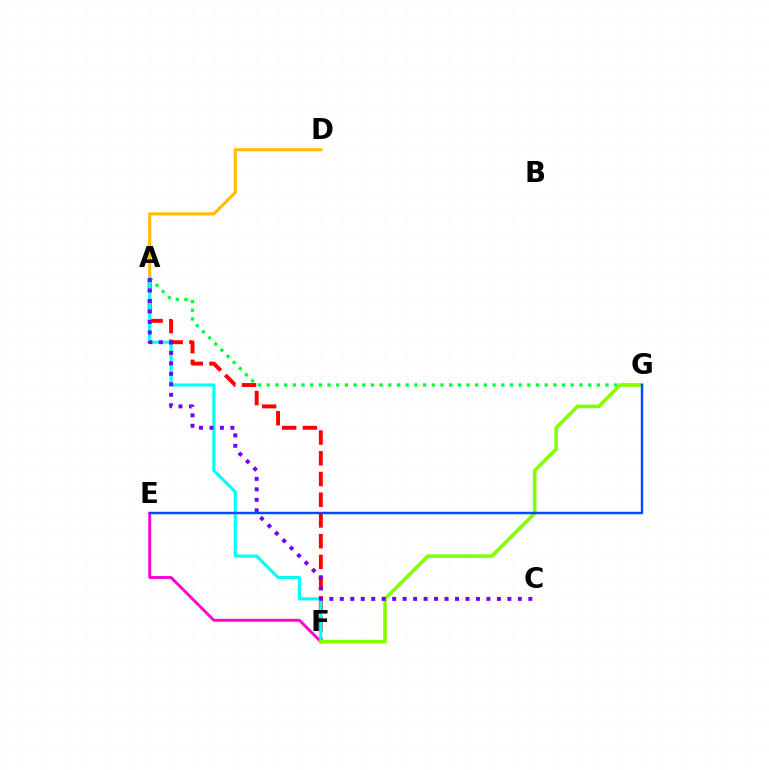{('E', 'F'): [{'color': '#ff00cf', 'line_style': 'solid', 'thickness': 2.07}], ('A', 'F'): [{'color': '#ff0000', 'line_style': 'dashed', 'thickness': 2.82}, {'color': '#00fff6', 'line_style': 'solid', 'thickness': 2.22}], ('A', 'D'): [{'color': '#ffbd00', 'line_style': 'solid', 'thickness': 2.26}], ('A', 'G'): [{'color': '#00ff39', 'line_style': 'dotted', 'thickness': 2.36}], ('F', 'G'): [{'color': '#84ff00', 'line_style': 'solid', 'thickness': 2.57}], ('A', 'C'): [{'color': '#7200ff', 'line_style': 'dotted', 'thickness': 2.85}], ('E', 'G'): [{'color': '#004bff', 'line_style': 'solid', 'thickness': 1.76}]}